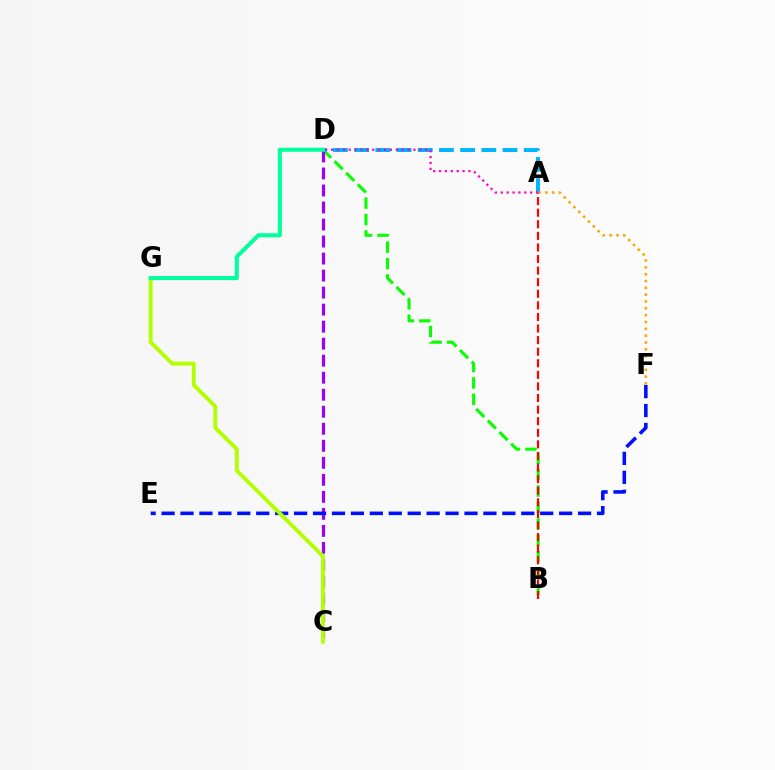{('B', 'D'): [{'color': '#08ff00', 'line_style': 'dashed', 'thickness': 2.23}], ('C', 'D'): [{'color': '#9b00ff', 'line_style': 'dashed', 'thickness': 2.31}], ('A', 'D'): [{'color': '#00b5ff', 'line_style': 'dashed', 'thickness': 2.88}, {'color': '#ff00bd', 'line_style': 'dotted', 'thickness': 1.6}], ('E', 'F'): [{'color': '#0010ff', 'line_style': 'dashed', 'thickness': 2.57}], ('A', 'F'): [{'color': '#ffa500', 'line_style': 'dotted', 'thickness': 1.86}], ('C', 'G'): [{'color': '#b3ff00', 'line_style': 'solid', 'thickness': 2.78}], ('D', 'G'): [{'color': '#00ff9d', 'line_style': 'solid', 'thickness': 2.9}], ('A', 'B'): [{'color': '#ff0000', 'line_style': 'dashed', 'thickness': 1.57}]}